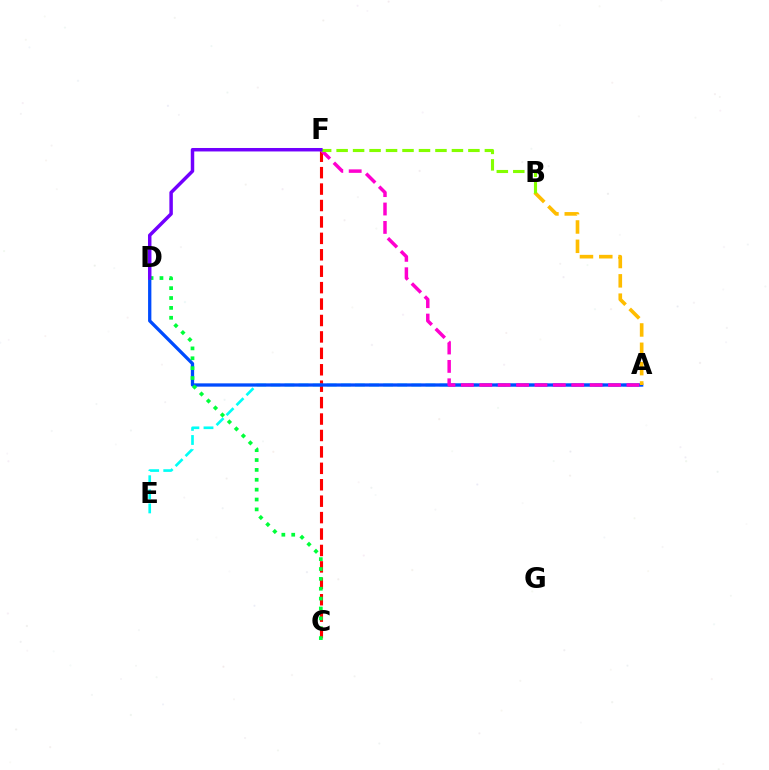{('C', 'F'): [{'color': '#ff0000', 'line_style': 'dashed', 'thickness': 2.23}], ('A', 'E'): [{'color': '#00fff6', 'line_style': 'dashed', 'thickness': 1.92}], ('A', 'D'): [{'color': '#004bff', 'line_style': 'solid', 'thickness': 2.37}], ('A', 'F'): [{'color': '#ff00cf', 'line_style': 'dashed', 'thickness': 2.5}], ('C', 'D'): [{'color': '#00ff39', 'line_style': 'dotted', 'thickness': 2.68}], ('A', 'B'): [{'color': '#ffbd00', 'line_style': 'dashed', 'thickness': 2.63}], ('B', 'F'): [{'color': '#84ff00', 'line_style': 'dashed', 'thickness': 2.24}], ('D', 'F'): [{'color': '#7200ff', 'line_style': 'solid', 'thickness': 2.5}]}